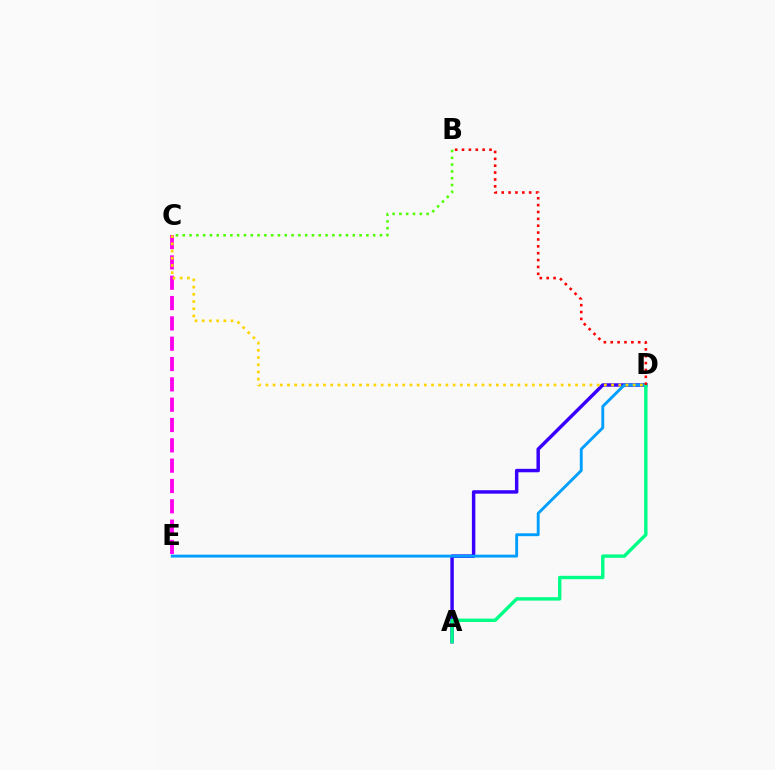{('C', 'E'): [{'color': '#ff00ed', 'line_style': 'dashed', 'thickness': 2.76}], ('A', 'D'): [{'color': '#3700ff', 'line_style': 'solid', 'thickness': 2.49}, {'color': '#00ff86', 'line_style': 'solid', 'thickness': 2.44}], ('D', 'E'): [{'color': '#009eff', 'line_style': 'solid', 'thickness': 2.08}], ('C', 'D'): [{'color': '#ffd500', 'line_style': 'dotted', 'thickness': 1.96}], ('B', 'C'): [{'color': '#4fff00', 'line_style': 'dotted', 'thickness': 1.85}], ('B', 'D'): [{'color': '#ff0000', 'line_style': 'dotted', 'thickness': 1.87}]}